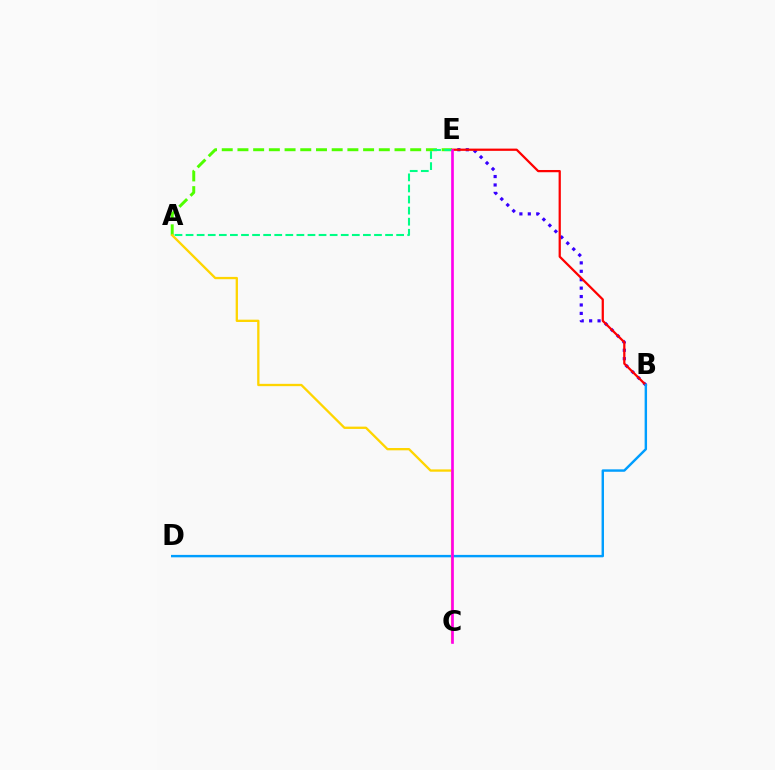{('B', 'E'): [{'color': '#3700ff', 'line_style': 'dotted', 'thickness': 2.29}, {'color': '#ff0000', 'line_style': 'solid', 'thickness': 1.61}], ('B', 'D'): [{'color': '#009eff', 'line_style': 'solid', 'thickness': 1.75}], ('A', 'E'): [{'color': '#4fff00', 'line_style': 'dashed', 'thickness': 2.13}, {'color': '#00ff86', 'line_style': 'dashed', 'thickness': 1.51}], ('A', 'C'): [{'color': '#ffd500', 'line_style': 'solid', 'thickness': 1.66}], ('C', 'E'): [{'color': '#ff00ed', 'line_style': 'solid', 'thickness': 1.92}]}